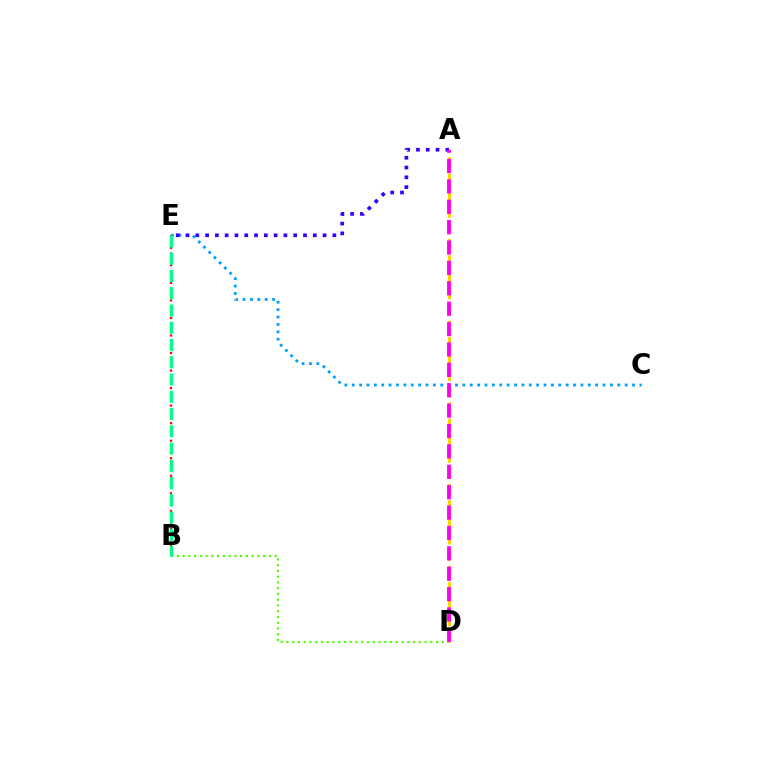{('B', 'E'): [{'color': '#ff0000', 'line_style': 'dotted', 'thickness': 1.59}, {'color': '#00ff86', 'line_style': 'dashed', 'thickness': 2.34}], ('B', 'D'): [{'color': '#4fff00', 'line_style': 'dotted', 'thickness': 1.56}], ('A', 'D'): [{'color': '#ffd500', 'line_style': 'dashed', 'thickness': 2.22}, {'color': '#ff00ed', 'line_style': 'dashed', 'thickness': 2.77}], ('C', 'E'): [{'color': '#009eff', 'line_style': 'dotted', 'thickness': 2.0}], ('A', 'E'): [{'color': '#3700ff', 'line_style': 'dotted', 'thickness': 2.66}]}